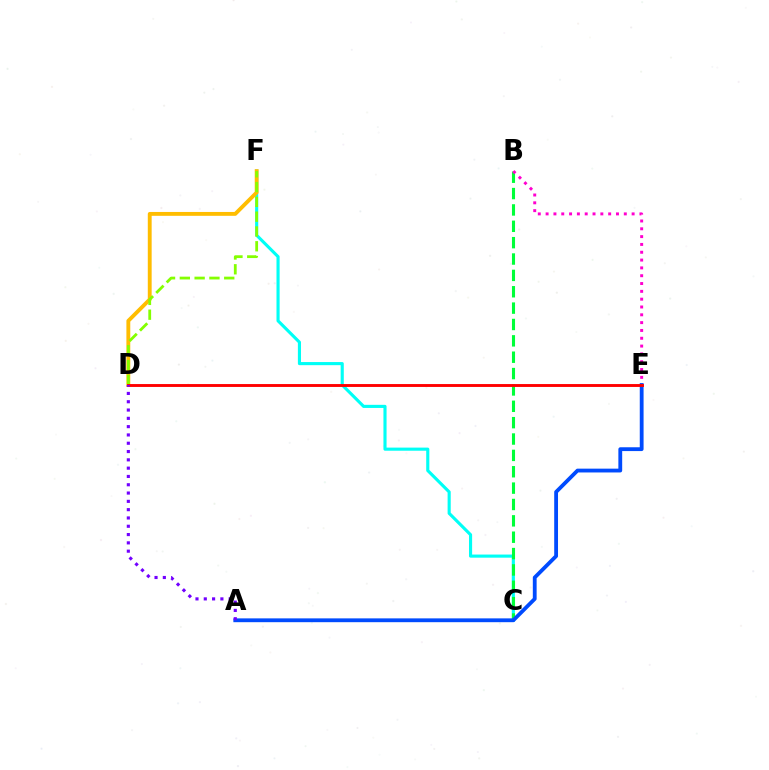{('C', 'F'): [{'color': '#00fff6', 'line_style': 'solid', 'thickness': 2.25}], ('D', 'F'): [{'color': '#ffbd00', 'line_style': 'solid', 'thickness': 2.78}, {'color': '#84ff00', 'line_style': 'dashed', 'thickness': 2.01}], ('B', 'C'): [{'color': '#00ff39', 'line_style': 'dashed', 'thickness': 2.22}], ('B', 'E'): [{'color': '#ff00cf', 'line_style': 'dotted', 'thickness': 2.12}], ('A', 'E'): [{'color': '#004bff', 'line_style': 'solid', 'thickness': 2.74}], ('D', 'E'): [{'color': '#ff0000', 'line_style': 'solid', 'thickness': 2.08}], ('A', 'D'): [{'color': '#7200ff', 'line_style': 'dotted', 'thickness': 2.26}]}